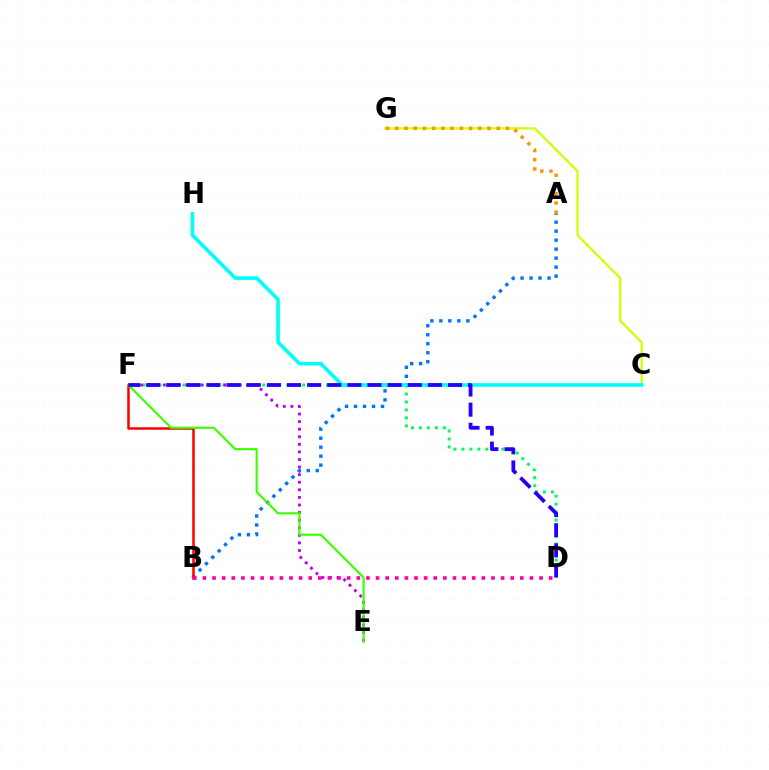{('C', 'G'): [{'color': '#d1ff00', 'line_style': 'solid', 'thickness': 1.63}], ('A', 'G'): [{'color': '#ff9400', 'line_style': 'dotted', 'thickness': 2.51}], ('D', 'F'): [{'color': '#00ff5c', 'line_style': 'dotted', 'thickness': 2.17}, {'color': '#2500ff', 'line_style': 'dashed', 'thickness': 2.73}], ('A', 'B'): [{'color': '#0074ff', 'line_style': 'dotted', 'thickness': 2.44}], ('C', 'H'): [{'color': '#00fff6', 'line_style': 'solid', 'thickness': 2.62}], ('E', 'F'): [{'color': '#b900ff', 'line_style': 'dotted', 'thickness': 2.06}, {'color': '#3dff00', 'line_style': 'solid', 'thickness': 1.55}], ('B', 'F'): [{'color': '#ff0000', 'line_style': 'solid', 'thickness': 1.82}], ('B', 'D'): [{'color': '#ff00ac', 'line_style': 'dotted', 'thickness': 2.61}]}